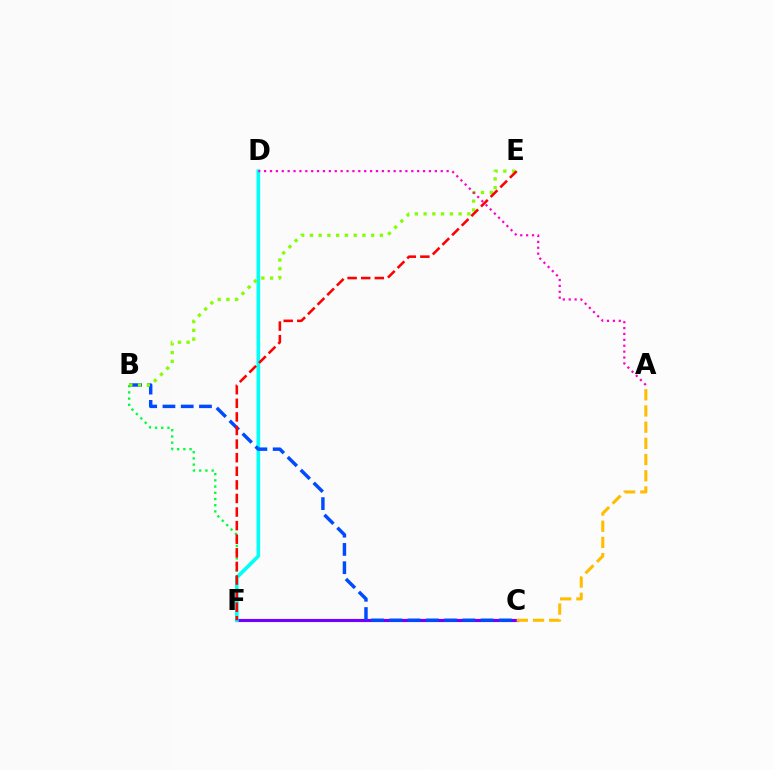{('C', 'F'): [{'color': '#7200ff', 'line_style': 'solid', 'thickness': 2.27}], ('A', 'C'): [{'color': '#ffbd00', 'line_style': 'dashed', 'thickness': 2.2}], ('B', 'F'): [{'color': '#00ff39', 'line_style': 'dotted', 'thickness': 1.69}], ('D', 'F'): [{'color': '#00fff6', 'line_style': 'solid', 'thickness': 2.61}], ('B', 'C'): [{'color': '#004bff', 'line_style': 'dashed', 'thickness': 2.48}], ('B', 'E'): [{'color': '#84ff00', 'line_style': 'dotted', 'thickness': 2.38}], ('E', 'F'): [{'color': '#ff0000', 'line_style': 'dashed', 'thickness': 1.85}], ('A', 'D'): [{'color': '#ff00cf', 'line_style': 'dotted', 'thickness': 1.6}]}